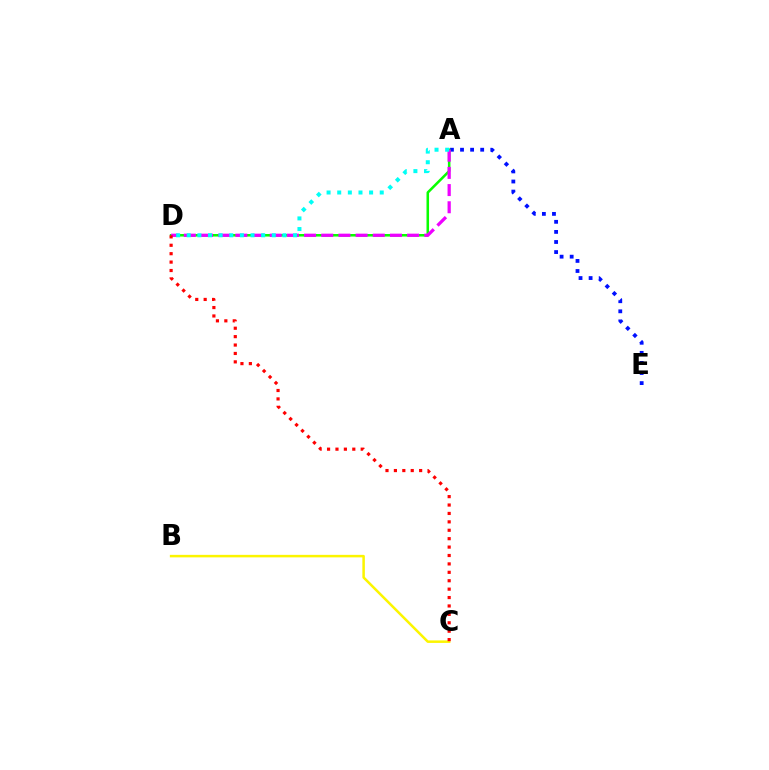{('A', 'E'): [{'color': '#0010ff', 'line_style': 'dotted', 'thickness': 2.74}], ('A', 'D'): [{'color': '#08ff00', 'line_style': 'solid', 'thickness': 1.83}, {'color': '#ee00ff', 'line_style': 'dashed', 'thickness': 2.33}, {'color': '#00fff6', 'line_style': 'dotted', 'thickness': 2.89}], ('B', 'C'): [{'color': '#fcf500', 'line_style': 'solid', 'thickness': 1.81}], ('C', 'D'): [{'color': '#ff0000', 'line_style': 'dotted', 'thickness': 2.29}]}